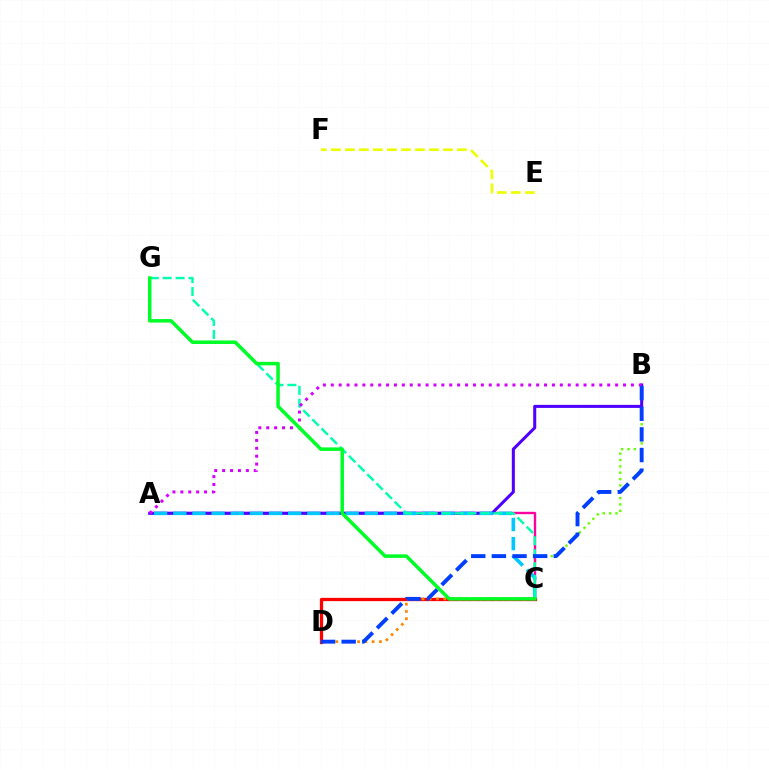{('C', 'D'): [{'color': '#ff0000', 'line_style': 'solid', 'thickness': 2.36}, {'color': '#ff8800', 'line_style': 'dotted', 'thickness': 1.98}], ('B', 'C'): [{'color': '#66ff00', 'line_style': 'dotted', 'thickness': 1.72}], ('A', 'C'): [{'color': '#ff00a0', 'line_style': 'solid', 'thickness': 1.71}, {'color': '#00c7ff', 'line_style': 'dashed', 'thickness': 2.6}], ('A', 'B'): [{'color': '#4f00ff', 'line_style': 'solid', 'thickness': 2.19}, {'color': '#d600ff', 'line_style': 'dotted', 'thickness': 2.15}], ('E', 'F'): [{'color': '#eeff00', 'line_style': 'dashed', 'thickness': 1.9}], ('C', 'G'): [{'color': '#00ffaf', 'line_style': 'dashed', 'thickness': 1.76}, {'color': '#00ff27', 'line_style': 'solid', 'thickness': 2.53}], ('B', 'D'): [{'color': '#003fff', 'line_style': 'dashed', 'thickness': 2.8}]}